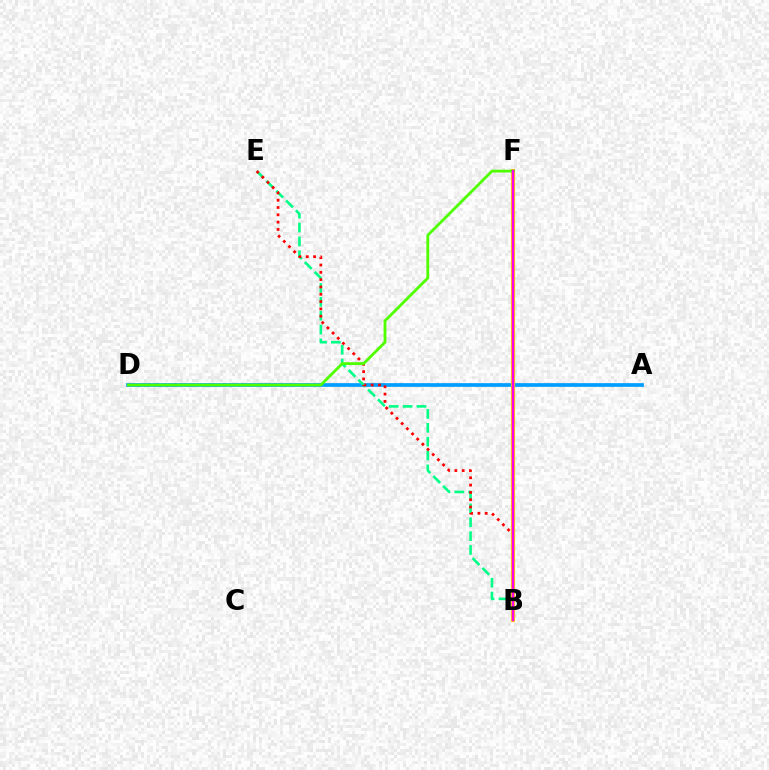{('A', 'D'): [{'color': '#009eff', 'line_style': 'solid', 'thickness': 2.66}], ('B', 'F'): [{'color': '#3700ff', 'line_style': 'dashed', 'thickness': 2.21}, {'color': '#ffd500', 'line_style': 'solid', 'thickness': 2.99}, {'color': '#ff00ed', 'line_style': 'solid', 'thickness': 1.75}], ('B', 'E'): [{'color': '#00ff86', 'line_style': 'dashed', 'thickness': 1.88}, {'color': '#ff0000', 'line_style': 'dotted', 'thickness': 1.99}], ('D', 'F'): [{'color': '#4fff00', 'line_style': 'solid', 'thickness': 2.03}]}